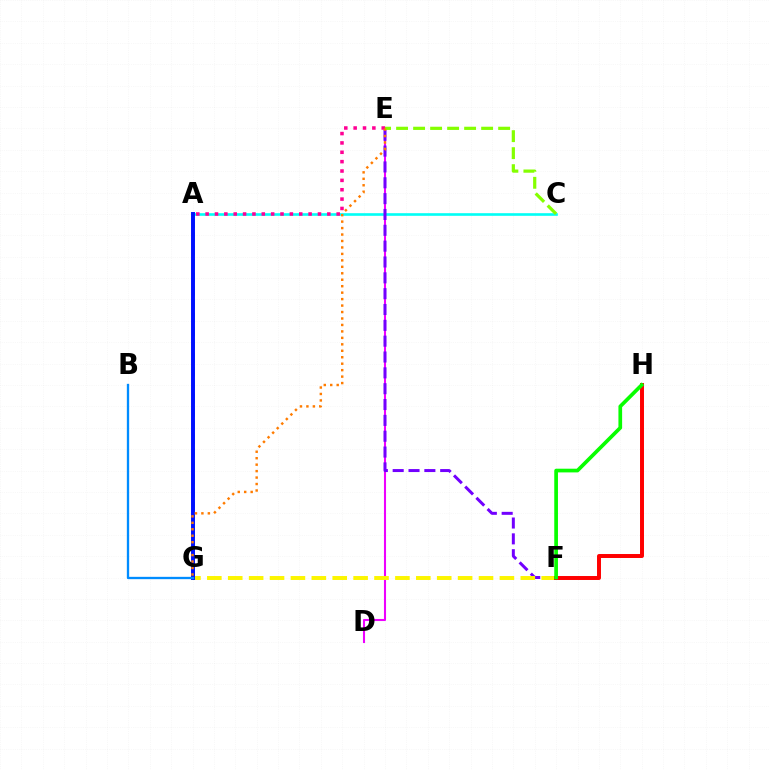{('D', 'E'): [{'color': '#ee00ff', 'line_style': 'solid', 'thickness': 1.5}], ('A', 'C'): [{'color': '#00fff6', 'line_style': 'solid', 'thickness': 1.89}], ('E', 'F'): [{'color': '#7200ff', 'line_style': 'dashed', 'thickness': 2.15}], ('A', 'G'): [{'color': '#00ff74', 'line_style': 'dashed', 'thickness': 1.83}, {'color': '#0010ff', 'line_style': 'solid', 'thickness': 2.84}], ('C', 'E'): [{'color': '#84ff00', 'line_style': 'dashed', 'thickness': 2.31}], ('A', 'E'): [{'color': '#ff0094', 'line_style': 'dotted', 'thickness': 2.54}], ('F', 'G'): [{'color': '#fcf500', 'line_style': 'dashed', 'thickness': 2.84}], ('F', 'H'): [{'color': '#ff0000', 'line_style': 'solid', 'thickness': 2.85}, {'color': '#08ff00', 'line_style': 'solid', 'thickness': 2.66}], ('E', 'G'): [{'color': '#ff7c00', 'line_style': 'dotted', 'thickness': 1.75}], ('B', 'G'): [{'color': '#008cff', 'line_style': 'solid', 'thickness': 1.67}]}